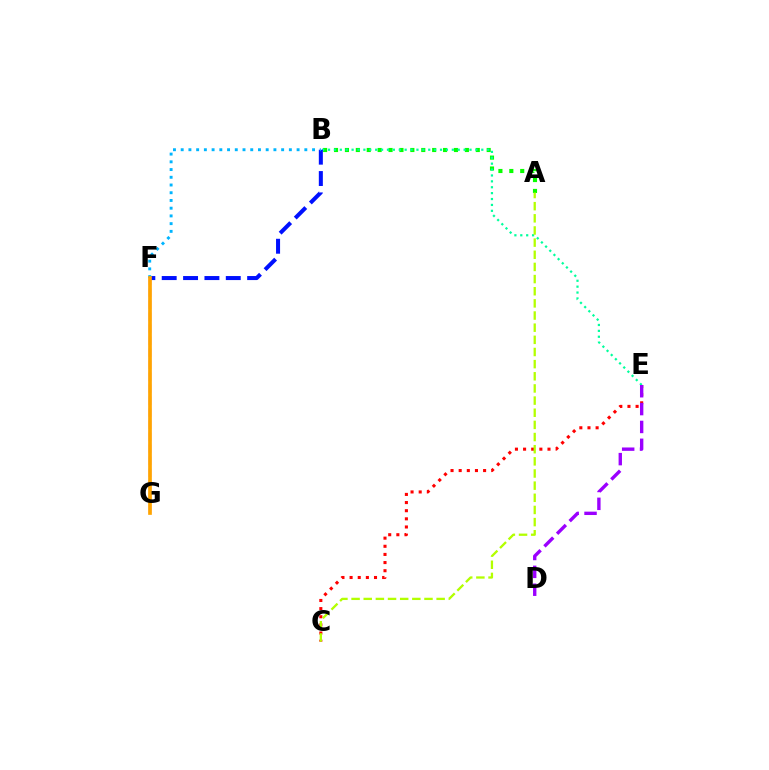{('A', 'B'): [{'color': '#08ff00', 'line_style': 'dotted', 'thickness': 2.96}], ('C', 'E'): [{'color': '#ff0000', 'line_style': 'dotted', 'thickness': 2.21}], ('B', 'E'): [{'color': '#00ff9d', 'line_style': 'dotted', 'thickness': 1.6}], ('F', 'G'): [{'color': '#ff00bd', 'line_style': 'dashed', 'thickness': 1.63}, {'color': '#ffa500', 'line_style': 'solid', 'thickness': 2.65}], ('B', 'F'): [{'color': '#0010ff', 'line_style': 'dashed', 'thickness': 2.9}, {'color': '#00b5ff', 'line_style': 'dotted', 'thickness': 2.1}], ('D', 'E'): [{'color': '#9b00ff', 'line_style': 'dashed', 'thickness': 2.43}], ('A', 'C'): [{'color': '#b3ff00', 'line_style': 'dashed', 'thickness': 1.65}]}